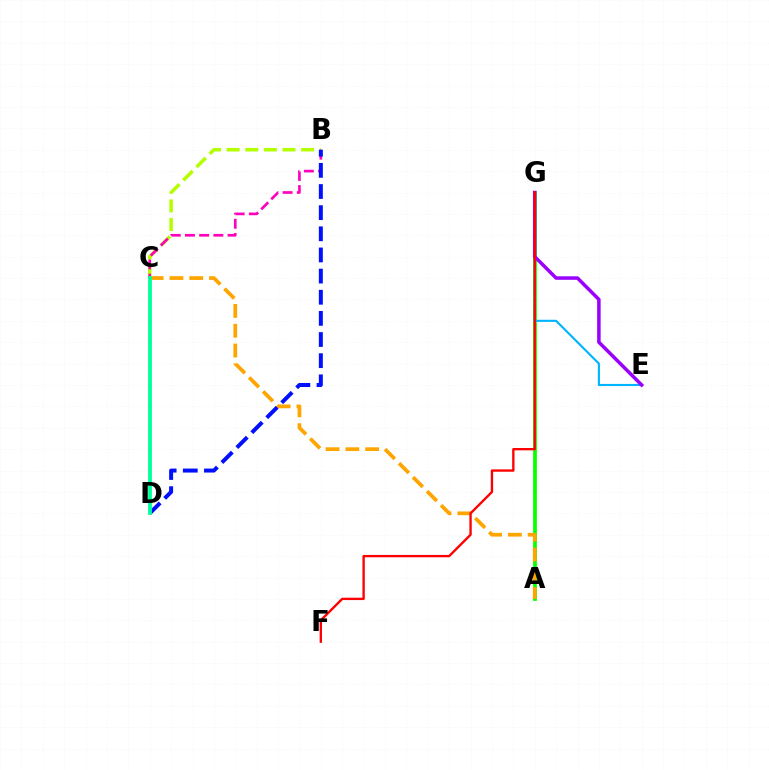{('B', 'C'): [{'color': '#b3ff00', 'line_style': 'dashed', 'thickness': 2.53}, {'color': '#ff00bd', 'line_style': 'dashed', 'thickness': 1.93}], ('A', 'G'): [{'color': '#08ff00', 'line_style': 'solid', 'thickness': 2.69}], ('A', 'C'): [{'color': '#ffa500', 'line_style': 'dashed', 'thickness': 2.69}], ('E', 'G'): [{'color': '#00b5ff', 'line_style': 'solid', 'thickness': 1.53}, {'color': '#9b00ff', 'line_style': 'solid', 'thickness': 2.53}], ('B', 'D'): [{'color': '#0010ff', 'line_style': 'dashed', 'thickness': 2.87}], ('C', 'D'): [{'color': '#00ff9d', 'line_style': 'solid', 'thickness': 2.73}], ('F', 'G'): [{'color': '#ff0000', 'line_style': 'solid', 'thickness': 1.7}]}